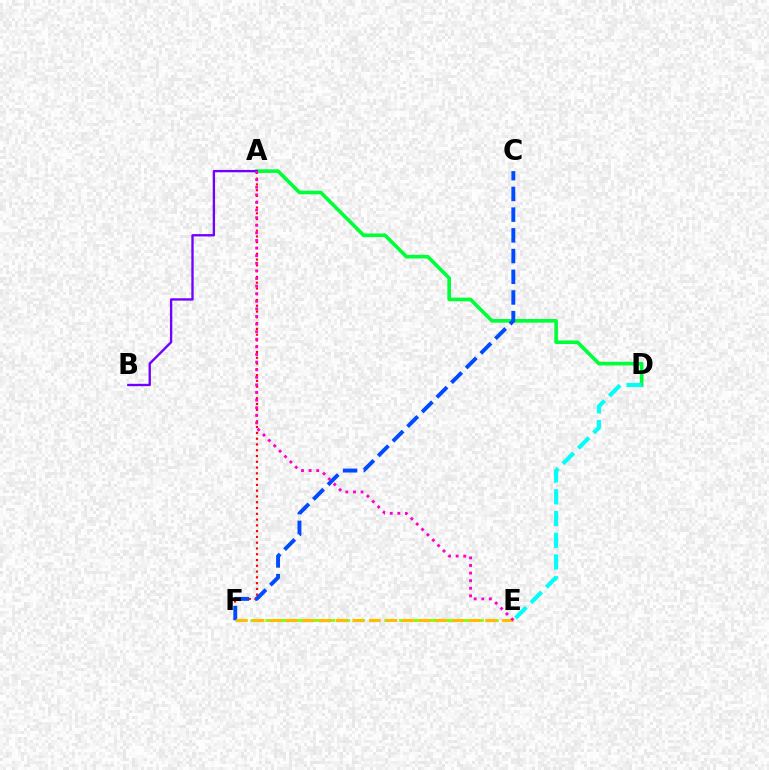{('A', 'D'): [{'color': '#00ff39', 'line_style': 'solid', 'thickness': 2.62}], ('A', 'F'): [{'color': '#ff0000', 'line_style': 'dotted', 'thickness': 1.57}], ('E', 'F'): [{'color': '#84ff00', 'line_style': 'dashed', 'thickness': 2.02}, {'color': '#ffbd00', 'line_style': 'dashed', 'thickness': 2.26}], ('A', 'B'): [{'color': '#7200ff', 'line_style': 'solid', 'thickness': 1.69}], ('C', 'F'): [{'color': '#004bff', 'line_style': 'dashed', 'thickness': 2.81}], ('D', 'E'): [{'color': '#00fff6', 'line_style': 'dashed', 'thickness': 2.95}], ('A', 'E'): [{'color': '#ff00cf', 'line_style': 'dotted', 'thickness': 2.07}]}